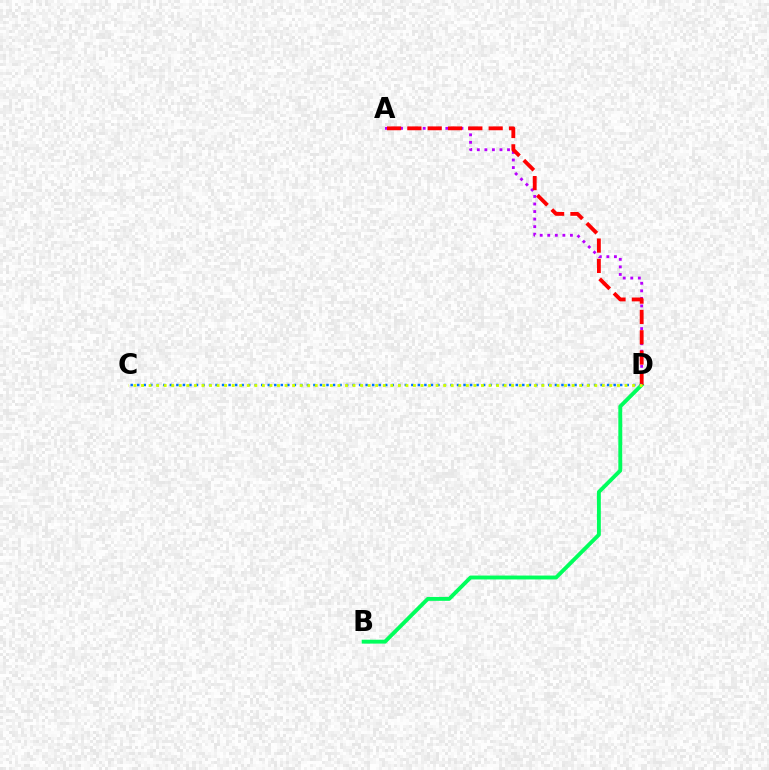{('B', 'D'): [{'color': '#00ff5c', 'line_style': 'solid', 'thickness': 2.8}], ('A', 'D'): [{'color': '#b900ff', 'line_style': 'dotted', 'thickness': 2.05}, {'color': '#ff0000', 'line_style': 'dashed', 'thickness': 2.76}], ('C', 'D'): [{'color': '#0074ff', 'line_style': 'dotted', 'thickness': 1.77}, {'color': '#d1ff00', 'line_style': 'dotted', 'thickness': 2.05}]}